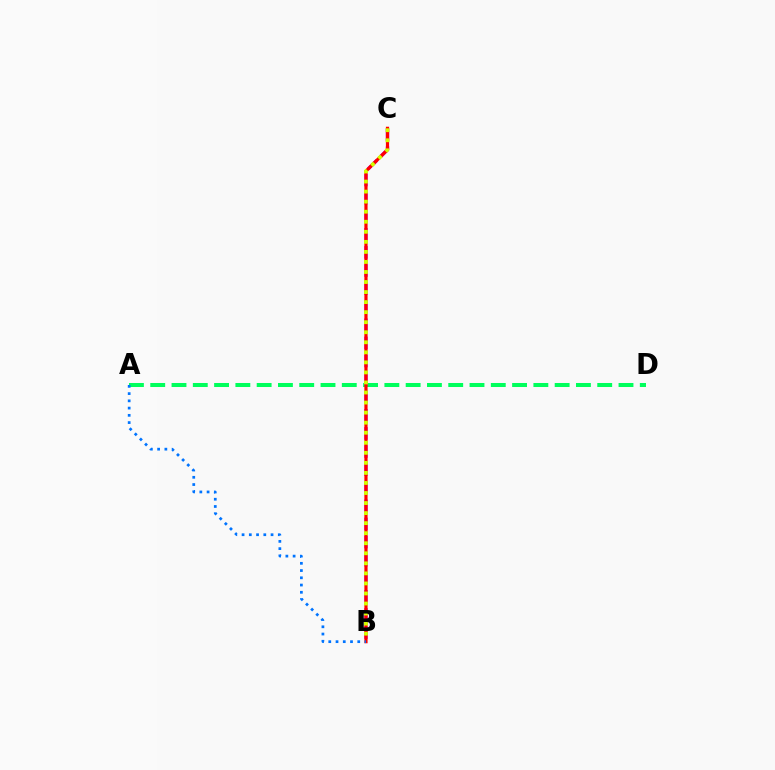{('A', 'D'): [{'color': '#00ff5c', 'line_style': 'dashed', 'thickness': 2.89}], ('B', 'C'): [{'color': '#b900ff', 'line_style': 'dashed', 'thickness': 2.46}, {'color': '#ff0000', 'line_style': 'solid', 'thickness': 2.3}, {'color': '#d1ff00', 'line_style': 'dotted', 'thickness': 2.73}], ('A', 'B'): [{'color': '#0074ff', 'line_style': 'dotted', 'thickness': 1.97}]}